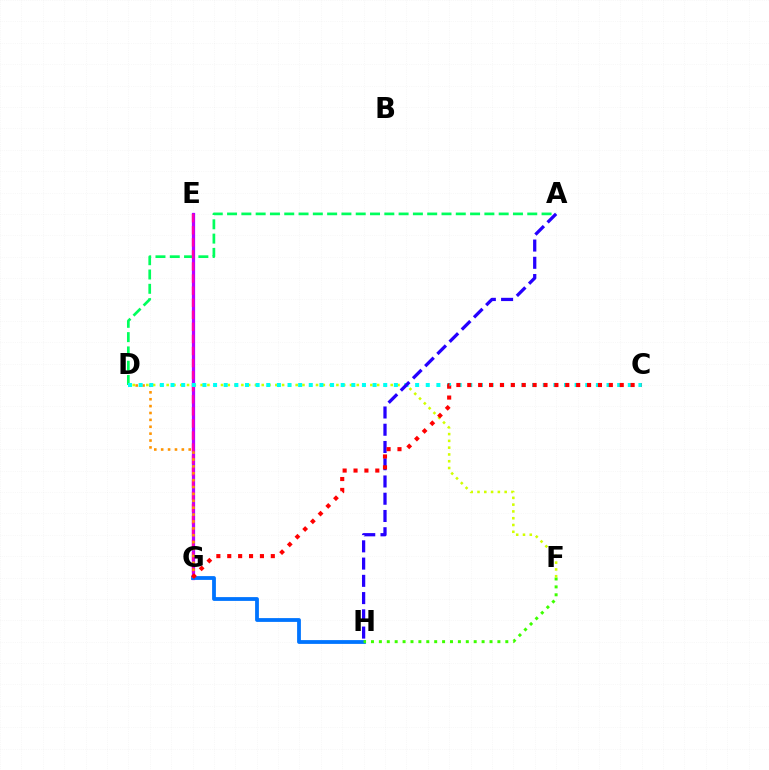{('E', 'G'): [{'color': '#b900ff', 'line_style': 'solid', 'thickness': 2.33}, {'color': '#ff00ac', 'line_style': 'dashed', 'thickness': 1.64}], ('A', 'D'): [{'color': '#00ff5c', 'line_style': 'dashed', 'thickness': 1.94}], ('G', 'H'): [{'color': '#0074ff', 'line_style': 'solid', 'thickness': 2.73}], ('F', 'H'): [{'color': '#3dff00', 'line_style': 'dotted', 'thickness': 2.15}], ('D', 'F'): [{'color': '#d1ff00', 'line_style': 'dotted', 'thickness': 1.84}], ('D', 'G'): [{'color': '#ff9400', 'line_style': 'dotted', 'thickness': 1.87}], ('C', 'D'): [{'color': '#00fff6', 'line_style': 'dotted', 'thickness': 2.89}], ('A', 'H'): [{'color': '#2500ff', 'line_style': 'dashed', 'thickness': 2.34}], ('C', 'G'): [{'color': '#ff0000', 'line_style': 'dotted', 'thickness': 2.96}]}